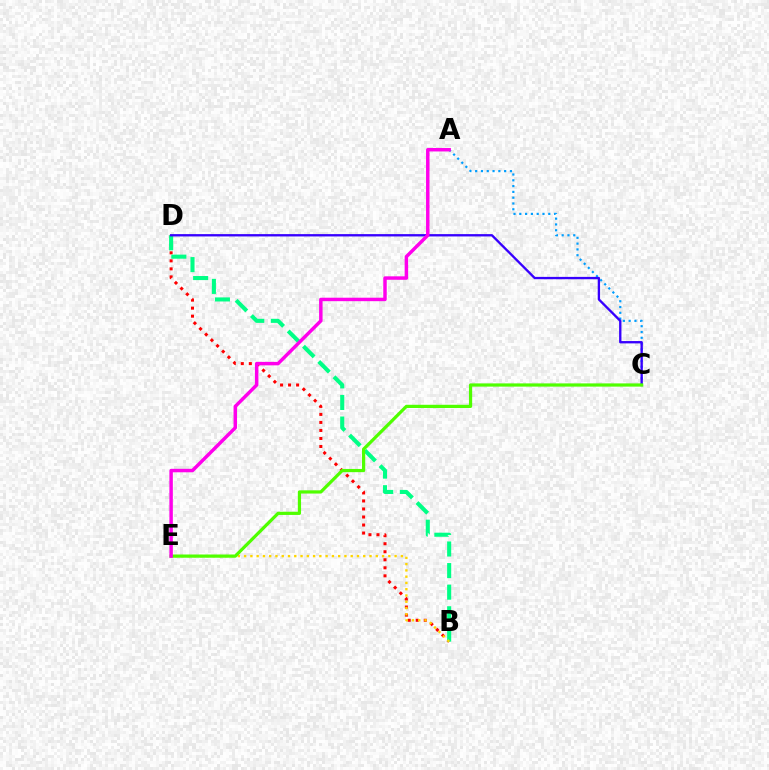{('A', 'C'): [{'color': '#009eff', 'line_style': 'dotted', 'thickness': 1.57}], ('B', 'D'): [{'color': '#ff0000', 'line_style': 'dotted', 'thickness': 2.18}, {'color': '#00ff86', 'line_style': 'dashed', 'thickness': 2.93}], ('C', 'D'): [{'color': '#3700ff', 'line_style': 'solid', 'thickness': 1.68}], ('B', 'E'): [{'color': '#ffd500', 'line_style': 'dotted', 'thickness': 1.7}], ('C', 'E'): [{'color': '#4fff00', 'line_style': 'solid', 'thickness': 2.31}], ('A', 'E'): [{'color': '#ff00ed', 'line_style': 'solid', 'thickness': 2.49}]}